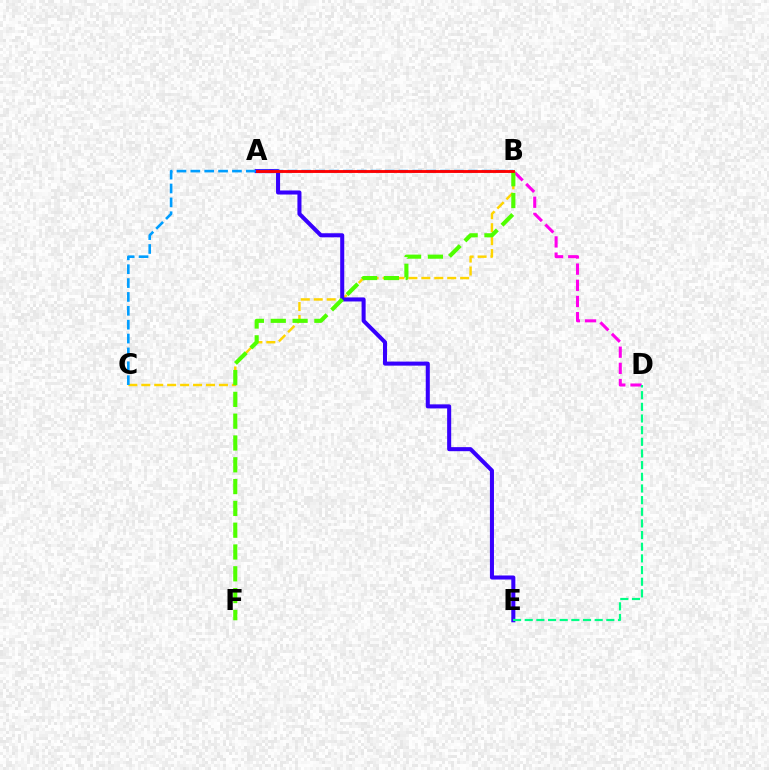{('B', 'D'): [{'color': '#ff00ed', 'line_style': 'dashed', 'thickness': 2.2}], ('B', 'C'): [{'color': '#ffd500', 'line_style': 'dashed', 'thickness': 1.76}, {'color': '#009eff', 'line_style': 'dashed', 'thickness': 1.88}], ('A', 'E'): [{'color': '#3700ff', 'line_style': 'solid', 'thickness': 2.92}], ('D', 'E'): [{'color': '#00ff86', 'line_style': 'dashed', 'thickness': 1.58}], ('B', 'F'): [{'color': '#4fff00', 'line_style': 'dashed', 'thickness': 2.96}], ('A', 'B'): [{'color': '#ff0000', 'line_style': 'solid', 'thickness': 2.07}]}